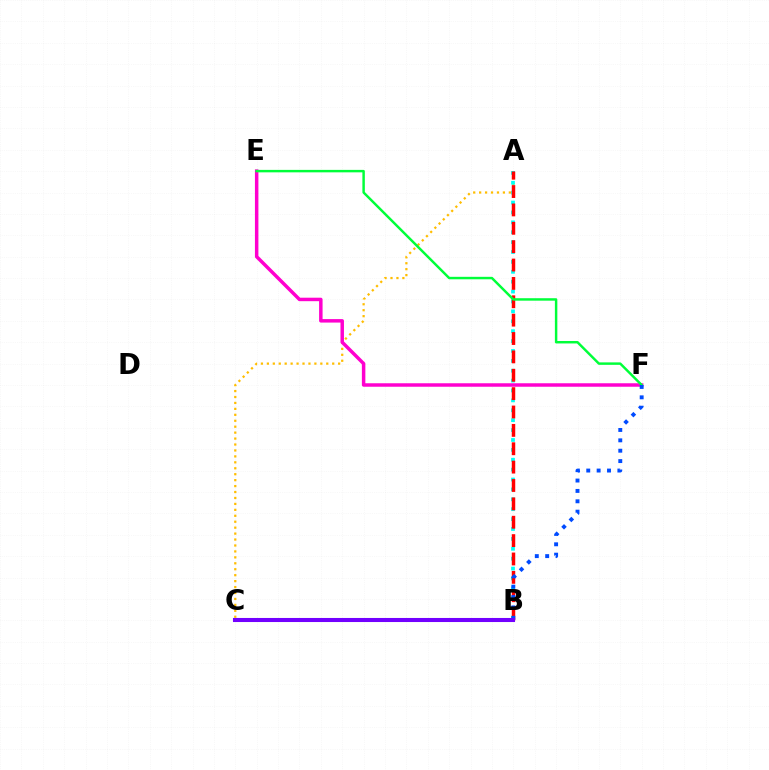{('A', 'C'): [{'color': '#ffbd00', 'line_style': 'dotted', 'thickness': 1.61}], ('A', 'B'): [{'color': '#00fff6', 'line_style': 'dotted', 'thickness': 2.69}, {'color': '#ff0000', 'line_style': 'dashed', 'thickness': 2.5}], ('E', 'F'): [{'color': '#ff00cf', 'line_style': 'solid', 'thickness': 2.51}, {'color': '#00ff39', 'line_style': 'solid', 'thickness': 1.77}], ('B', 'F'): [{'color': '#004bff', 'line_style': 'dotted', 'thickness': 2.82}], ('B', 'C'): [{'color': '#84ff00', 'line_style': 'dotted', 'thickness': 2.76}, {'color': '#7200ff', 'line_style': 'solid', 'thickness': 2.93}]}